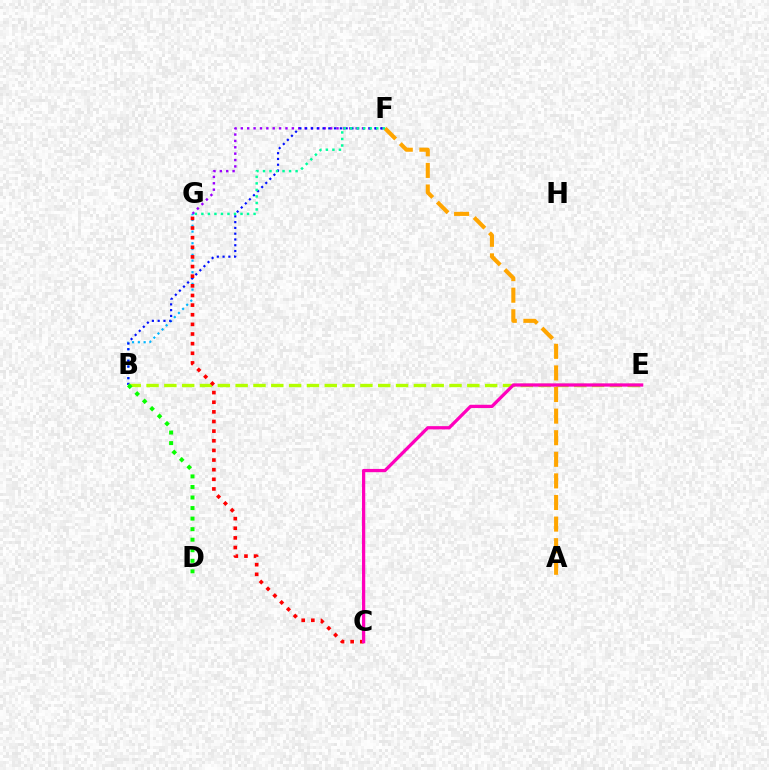{('F', 'G'): [{'color': '#9b00ff', 'line_style': 'dotted', 'thickness': 1.73}, {'color': '#00ff9d', 'line_style': 'dotted', 'thickness': 1.77}], ('B', 'G'): [{'color': '#00b5ff', 'line_style': 'dotted', 'thickness': 1.58}], ('B', 'F'): [{'color': '#0010ff', 'line_style': 'dotted', 'thickness': 1.57}], ('B', 'E'): [{'color': '#b3ff00', 'line_style': 'dashed', 'thickness': 2.42}], ('C', 'G'): [{'color': '#ff0000', 'line_style': 'dotted', 'thickness': 2.62}], ('A', 'F'): [{'color': '#ffa500', 'line_style': 'dashed', 'thickness': 2.93}], ('B', 'D'): [{'color': '#08ff00', 'line_style': 'dotted', 'thickness': 2.87}], ('C', 'E'): [{'color': '#ff00bd', 'line_style': 'solid', 'thickness': 2.35}]}